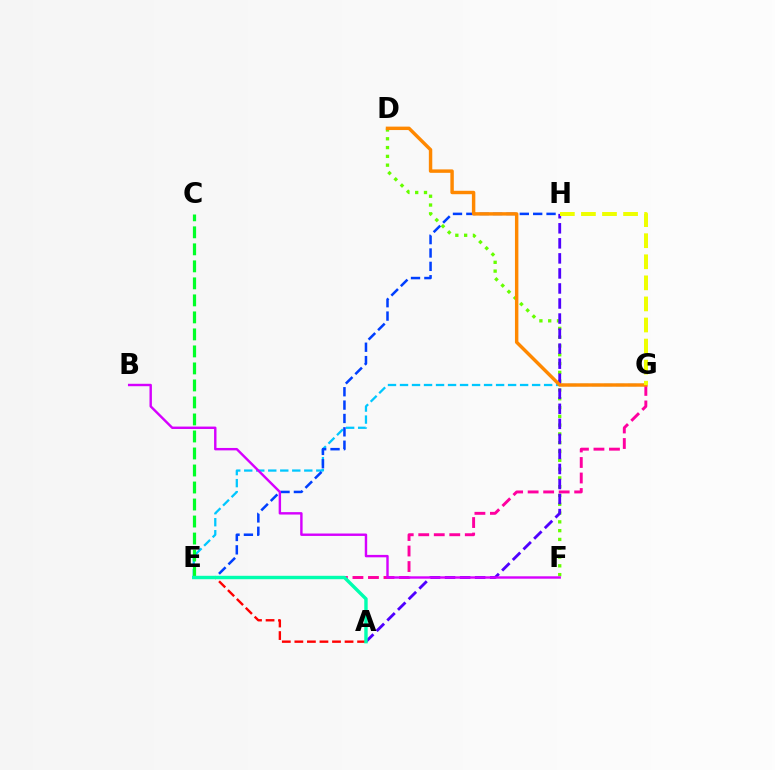{('E', 'G'): [{'color': '#00c7ff', 'line_style': 'dashed', 'thickness': 1.63}, {'color': '#ff00a0', 'line_style': 'dashed', 'thickness': 2.11}], ('C', 'E'): [{'color': '#00ff27', 'line_style': 'dashed', 'thickness': 2.31}], ('E', 'H'): [{'color': '#003fff', 'line_style': 'dashed', 'thickness': 1.82}], ('D', 'F'): [{'color': '#66ff00', 'line_style': 'dotted', 'thickness': 2.39}], ('A', 'H'): [{'color': '#4f00ff', 'line_style': 'dashed', 'thickness': 2.04}], ('D', 'G'): [{'color': '#ff8800', 'line_style': 'solid', 'thickness': 2.47}], ('B', 'F'): [{'color': '#d600ff', 'line_style': 'solid', 'thickness': 1.74}], ('G', 'H'): [{'color': '#eeff00', 'line_style': 'dashed', 'thickness': 2.86}], ('A', 'E'): [{'color': '#ff0000', 'line_style': 'dashed', 'thickness': 1.7}, {'color': '#00ffaf', 'line_style': 'solid', 'thickness': 2.46}]}